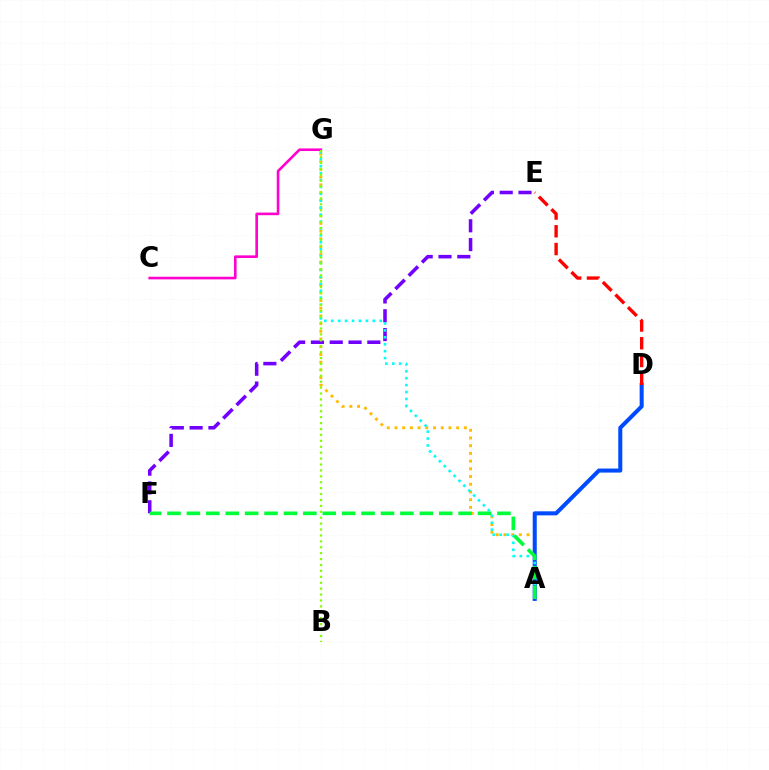{('E', 'F'): [{'color': '#7200ff', 'line_style': 'dashed', 'thickness': 2.56}], ('A', 'G'): [{'color': '#ffbd00', 'line_style': 'dotted', 'thickness': 2.09}, {'color': '#00fff6', 'line_style': 'dotted', 'thickness': 1.88}], ('C', 'G'): [{'color': '#ff00cf', 'line_style': 'solid', 'thickness': 1.89}], ('A', 'D'): [{'color': '#004bff', 'line_style': 'solid', 'thickness': 2.91}], ('D', 'E'): [{'color': '#ff0000', 'line_style': 'dashed', 'thickness': 2.41}], ('A', 'F'): [{'color': '#00ff39', 'line_style': 'dashed', 'thickness': 2.64}], ('B', 'G'): [{'color': '#84ff00', 'line_style': 'dotted', 'thickness': 1.61}]}